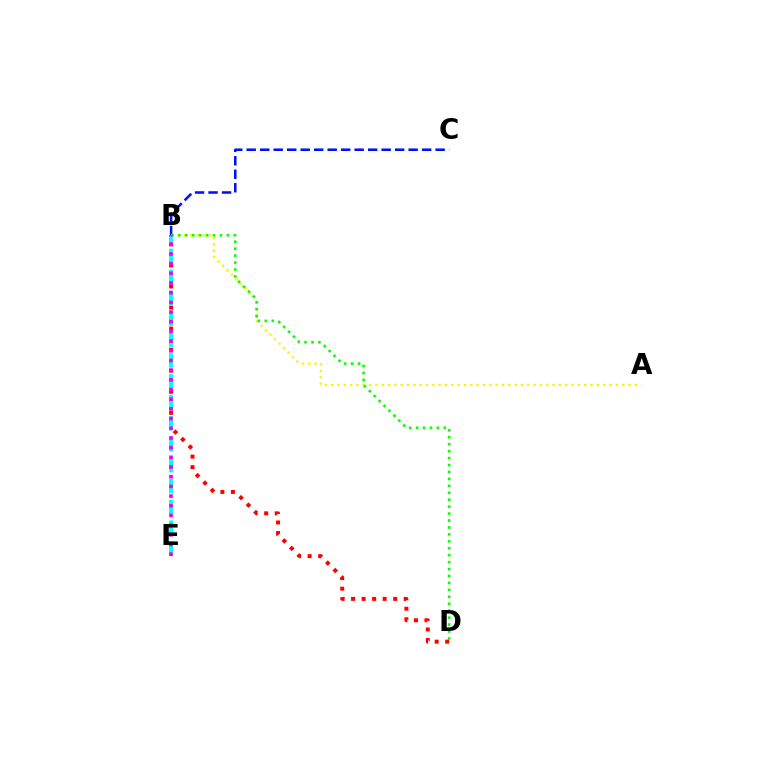{('B', 'C'): [{'color': '#0010ff', 'line_style': 'dashed', 'thickness': 1.83}], ('A', 'B'): [{'color': '#fcf500', 'line_style': 'dotted', 'thickness': 1.72}], ('B', 'D'): [{'color': '#08ff00', 'line_style': 'dotted', 'thickness': 1.88}, {'color': '#ff0000', 'line_style': 'dotted', 'thickness': 2.86}], ('B', 'E'): [{'color': '#00fff6', 'line_style': 'dashed', 'thickness': 2.84}, {'color': '#ee00ff', 'line_style': 'dotted', 'thickness': 2.63}]}